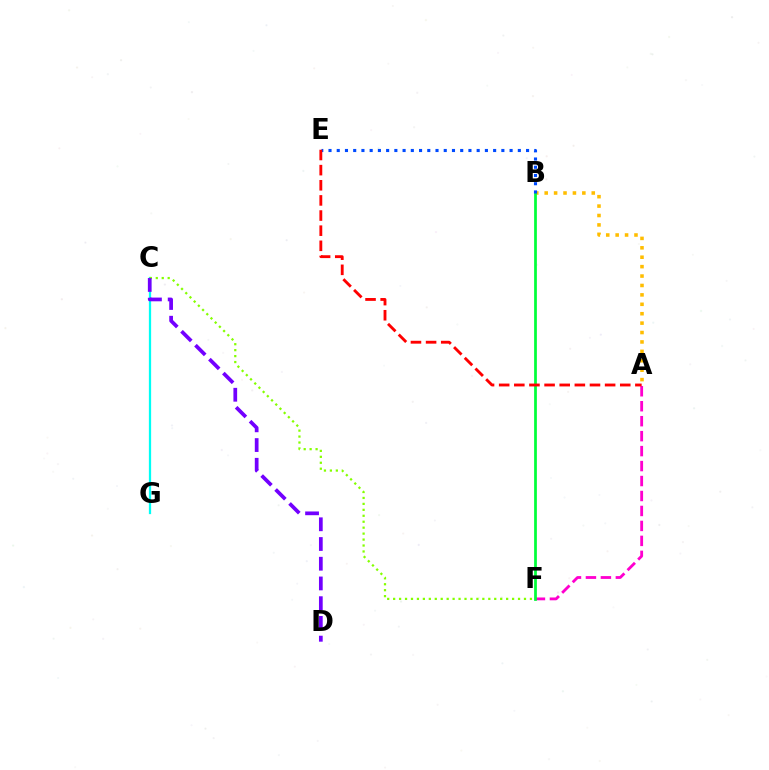{('C', 'G'): [{'color': '#00fff6', 'line_style': 'solid', 'thickness': 1.62}], ('A', 'F'): [{'color': '#ff00cf', 'line_style': 'dashed', 'thickness': 2.03}], ('A', 'B'): [{'color': '#ffbd00', 'line_style': 'dotted', 'thickness': 2.56}], ('B', 'F'): [{'color': '#00ff39', 'line_style': 'solid', 'thickness': 1.97}], ('C', 'F'): [{'color': '#84ff00', 'line_style': 'dotted', 'thickness': 1.62}], ('C', 'D'): [{'color': '#7200ff', 'line_style': 'dashed', 'thickness': 2.68}], ('B', 'E'): [{'color': '#004bff', 'line_style': 'dotted', 'thickness': 2.24}], ('A', 'E'): [{'color': '#ff0000', 'line_style': 'dashed', 'thickness': 2.06}]}